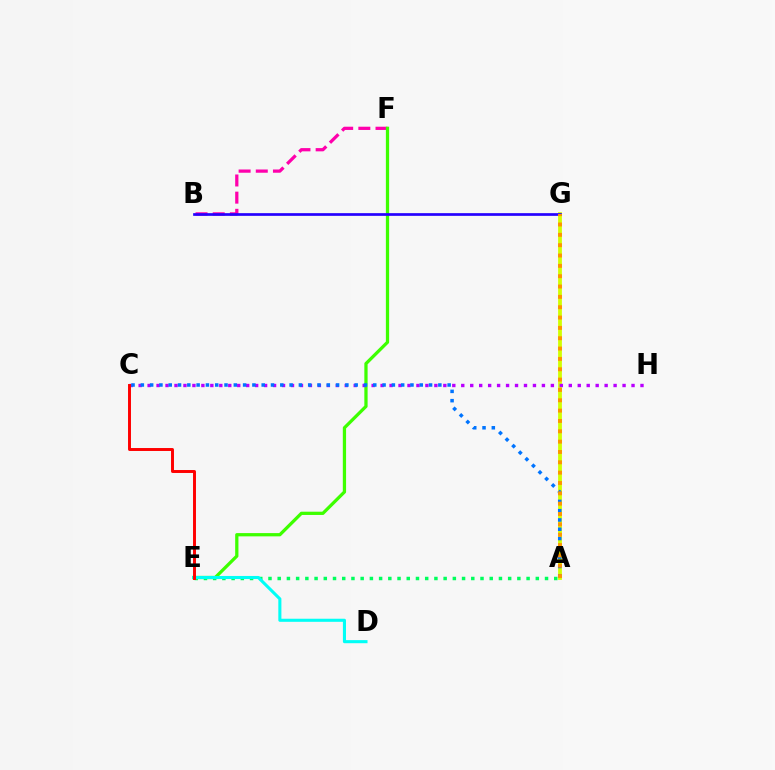{('A', 'G'): [{'color': '#d1ff00', 'line_style': 'solid', 'thickness': 2.72}, {'color': '#ff9400', 'line_style': 'dotted', 'thickness': 2.81}], ('B', 'F'): [{'color': '#ff00ac', 'line_style': 'dashed', 'thickness': 2.33}], ('E', 'F'): [{'color': '#3dff00', 'line_style': 'solid', 'thickness': 2.35}], ('B', 'G'): [{'color': '#2500ff', 'line_style': 'solid', 'thickness': 1.94}], ('C', 'H'): [{'color': '#b900ff', 'line_style': 'dotted', 'thickness': 2.43}], ('A', 'C'): [{'color': '#0074ff', 'line_style': 'dotted', 'thickness': 2.53}], ('A', 'E'): [{'color': '#00ff5c', 'line_style': 'dotted', 'thickness': 2.5}], ('D', 'E'): [{'color': '#00fff6', 'line_style': 'solid', 'thickness': 2.22}], ('C', 'E'): [{'color': '#ff0000', 'line_style': 'solid', 'thickness': 2.12}]}